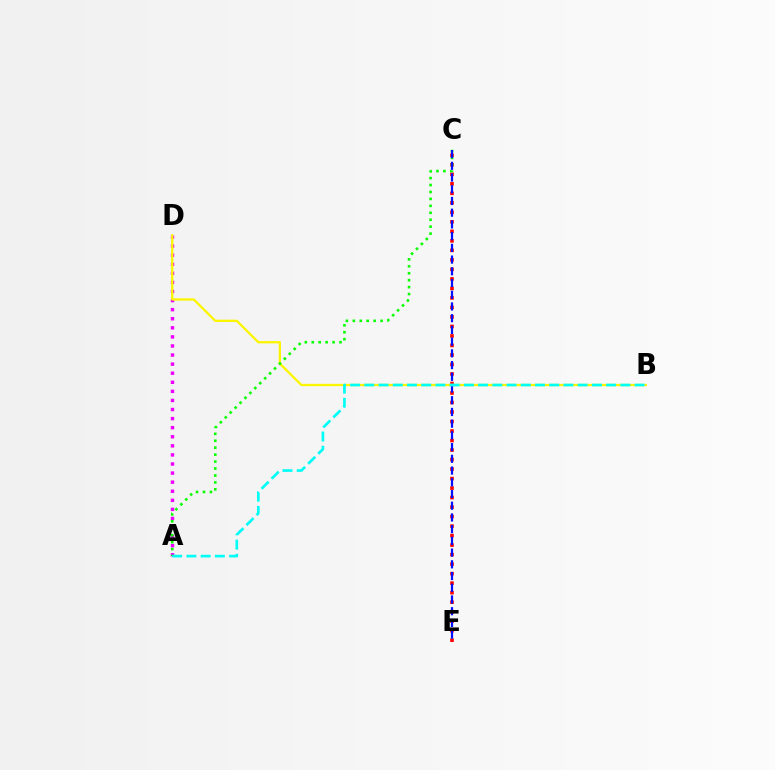{('A', 'D'): [{'color': '#ee00ff', 'line_style': 'dotted', 'thickness': 2.47}], ('C', 'E'): [{'color': '#ff0000', 'line_style': 'dotted', 'thickness': 2.58}, {'color': '#0010ff', 'line_style': 'dashed', 'thickness': 1.59}], ('B', 'D'): [{'color': '#fcf500', 'line_style': 'solid', 'thickness': 1.66}], ('A', 'C'): [{'color': '#08ff00', 'line_style': 'dotted', 'thickness': 1.89}], ('A', 'B'): [{'color': '#00fff6', 'line_style': 'dashed', 'thickness': 1.93}]}